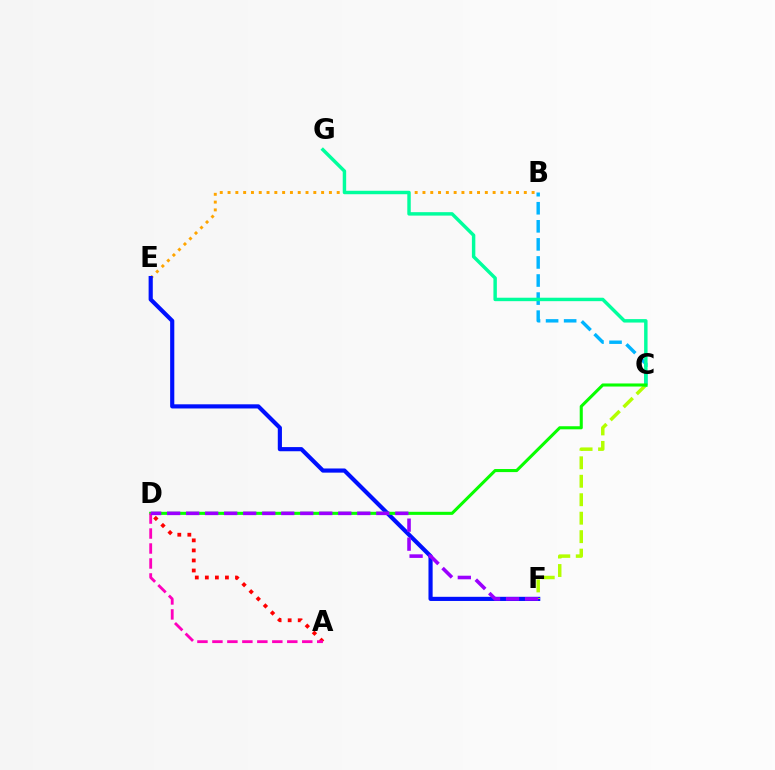{('B', 'C'): [{'color': '#00b5ff', 'line_style': 'dashed', 'thickness': 2.45}], ('B', 'E'): [{'color': '#ffa500', 'line_style': 'dotted', 'thickness': 2.12}], ('A', 'D'): [{'color': '#ff0000', 'line_style': 'dotted', 'thickness': 2.73}, {'color': '#ff00bd', 'line_style': 'dashed', 'thickness': 2.03}], ('E', 'F'): [{'color': '#0010ff', 'line_style': 'solid', 'thickness': 2.99}], ('C', 'F'): [{'color': '#b3ff00', 'line_style': 'dashed', 'thickness': 2.51}], ('C', 'G'): [{'color': '#00ff9d', 'line_style': 'solid', 'thickness': 2.48}], ('C', 'D'): [{'color': '#08ff00', 'line_style': 'solid', 'thickness': 2.21}], ('D', 'F'): [{'color': '#9b00ff', 'line_style': 'dashed', 'thickness': 2.58}]}